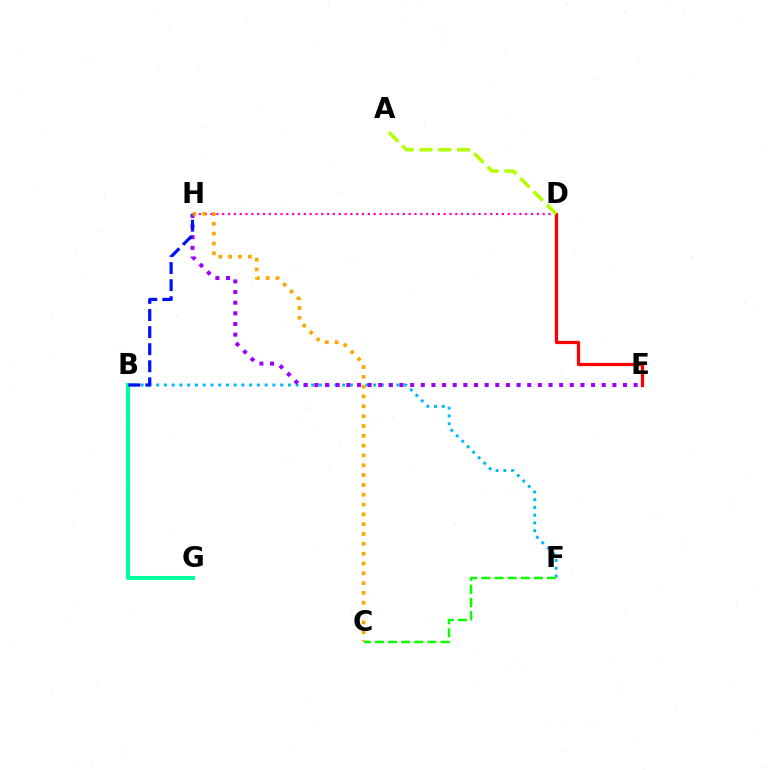{('B', 'F'): [{'color': '#00b5ff', 'line_style': 'dotted', 'thickness': 2.1}], ('D', 'H'): [{'color': '#ff00bd', 'line_style': 'dotted', 'thickness': 1.58}], ('E', 'H'): [{'color': '#9b00ff', 'line_style': 'dotted', 'thickness': 2.89}], ('C', 'H'): [{'color': '#ffa500', 'line_style': 'dotted', 'thickness': 2.67}], ('B', 'G'): [{'color': '#00ff9d', 'line_style': 'solid', 'thickness': 2.94}], ('D', 'E'): [{'color': '#ff0000', 'line_style': 'solid', 'thickness': 2.32}], ('B', 'H'): [{'color': '#0010ff', 'line_style': 'dashed', 'thickness': 2.32}], ('A', 'D'): [{'color': '#b3ff00', 'line_style': 'dashed', 'thickness': 2.55}], ('C', 'F'): [{'color': '#08ff00', 'line_style': 'dashed', 'thickness': 1.78}]}